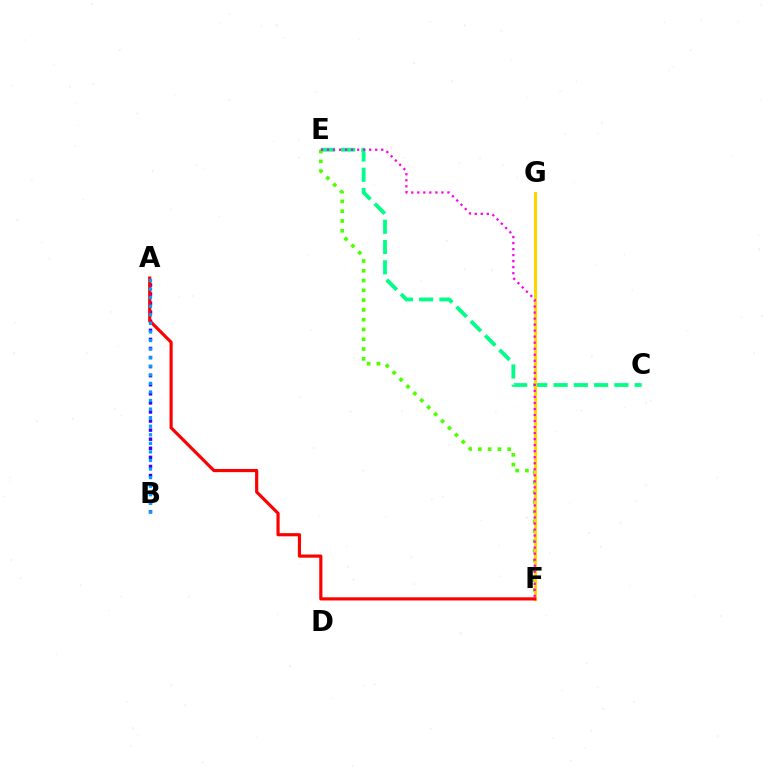{('C', 'E'): [{'color': '#00ff86', 'line_style': 'dashed', 'thickness': 2.75}], ('E', 'F'): [{'color': '#4fff00', 'line_style': 'dotted', 'thickness': 2.66}, {'color': '#ff00ed', 'line_style': 'dotted', 'thickness': 1.64}], ('F', 'G'): [{'color': '#ffd500', 'line_style': 'solid', 'thickness': 2.23}], ('A', 'B'): [{'color': '#3700ff', 'line_style': 'dotted', 'thickness': 2.47}, {'color': '#009eff', 'line_style': 'dotted', 'thickness': 2.33}], ('A', 'F'): [{'color': '#ff0000', 'line_style': 'solid', 'thickness': 2.28}]}